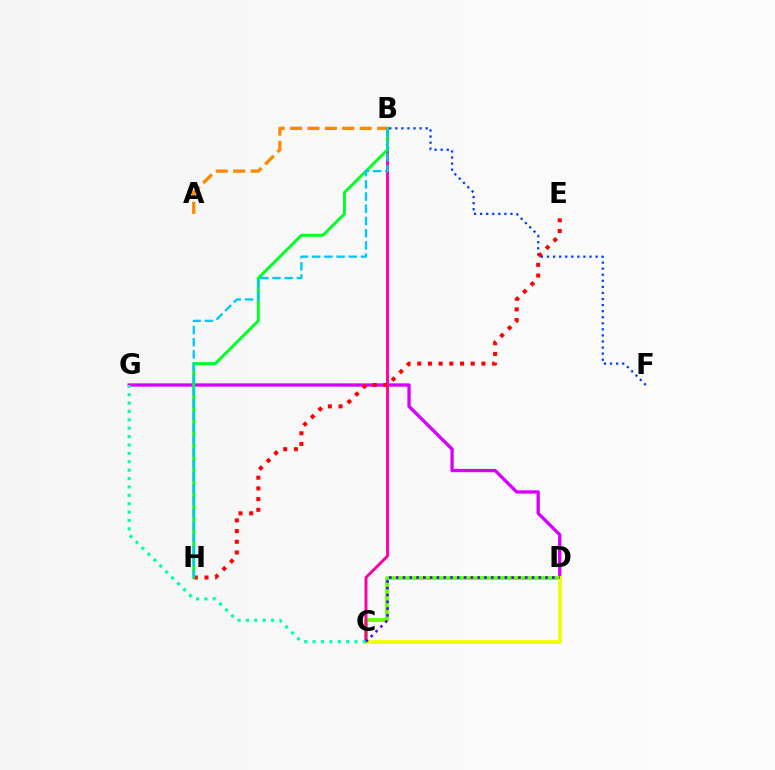{('B', 'F'): [{'color': '#003fff', 'line_style': 'dotted', 'thickness': 1.65}], ('D', 'G'): [{'color': '#d600ff', 'line_style': 'solid', 'thickness': 2.39}], ('C', 'D'): [{'color': '#66ff00', 'line_style': 'solid', 'thickness': 2.71}, {'color': '#eeff00', 'line_style': 'solid', 'thickness': 2.67}, {'color': '#4f00ff', 'line_style': 'dotted', 'thickness': 1.85}], ('B', 'C'): [{'color': '#ff00a0', 'line_style': 'solid', 'thickness': 2.07}], ('E', 'H'): [{'color': '#ff0000', 'line_style': 'dotted', 'thickness': 2.91}], ('B', 'H'): [{'color': '#00ff27', 'line_style': 'solid', 'thickness': 2.12}, {'color': '#00c7ff', 'line_style': 'dashed', 'thickness': 1.66}], ('A', 'B'): [{'color': '#ff8800', 'line_style': 'dashed', 'thickness': 2.36}], ('C', 'G'): [{'color': '#00ffaf', 'line_style': 'dotted', 'thickness': 2.28}]}